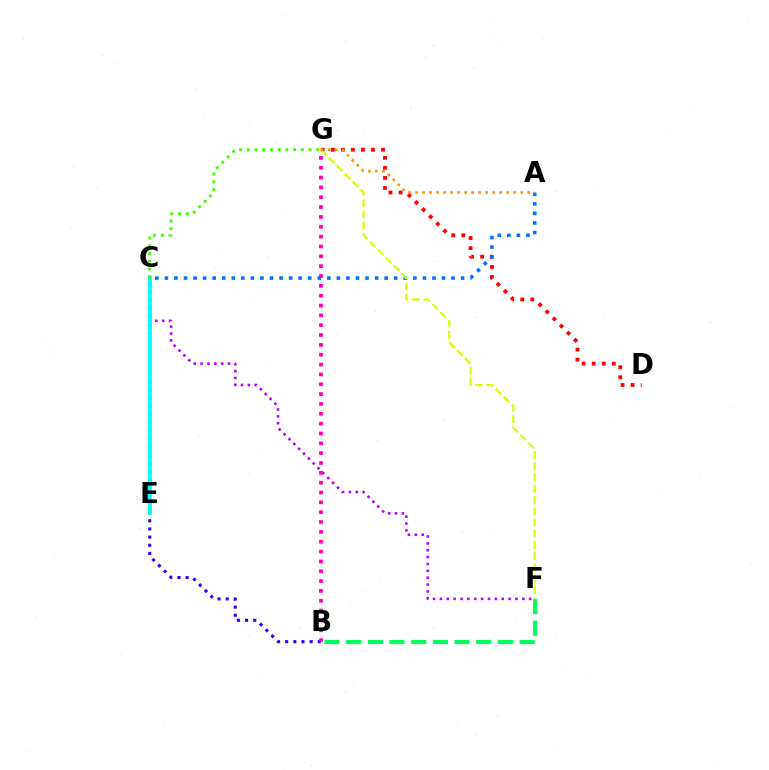{('C', 'F'): [{'color': '#b900ff', 'line_style': 'dotted', 'thickness': 1.87}], ('B', 'F'): [{'color': '#00ff5c', 'line_style': 'dashed', 'thickness': 2.94}], ('B', 'C'): [{'color': '#2500ff', 'line_style': 'dotted', 'thickness': 2.22}], ('C', 'E'): [{'color': '#00fff6', 'line_style': 'solid', 'thickness': 2.7}], ('D', 'G'): [{'color': '#ff0000', 'line_style': 'dotted', 'thickness': 2.73}], ('A', 'C'): [{'color': '#0074ff', 'line_style': 'dotted', 'thickness': 2.6}], ('F', 'G'): [{'color': '#d1ff00', 'line_style': 'dashed', 'thickness': 1.52}], ('A', 'G'): [{'color': '#ff9400', 'line_style': 'dotted', 'thickness': 1.9}], ('C', 'G'): [{'color': '#3dff00', 'line_style': 'dotted', 'thickness': 2.09}], ('B', 'G'): [{'color': '#ff00ac', 'line_style': 'dotted', 'thickness': 2.67}]}